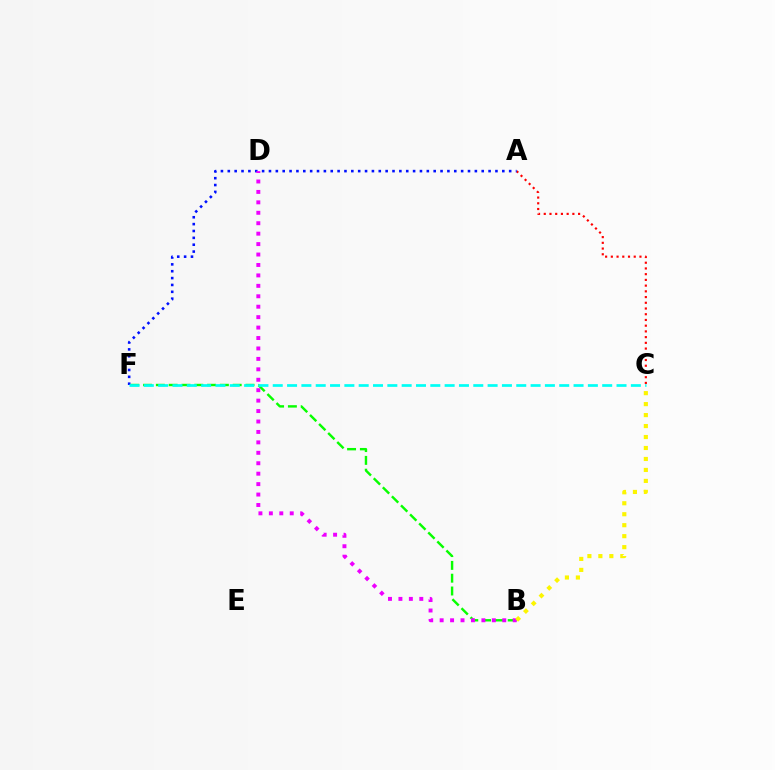{('B', 'F'): [{'color': '#08ff00', 'line_style': 'dashed', 'thickness': 1.74}], ('A', 'C'): [{'color': '#ff0000', 'line_style': 'dotted', 'thickness': 1.55}], ('A', 'F'): [{'color': '#0010ff', 'line_style': 'dotted', 'thickness': 1.86}], ('B', 'D'): [{'color': '#ee00ff', 'line_style': 'dotted', 'thickness': 2.84}], ('C', 'F'): [{'color': '#00fff6', 'line_style': 'dashed', 'thickness': 1.95}], ('B', 'C'): [{'color': '#fcf500', 'line_style': 'dotted', 'thickness': 2.98}]}